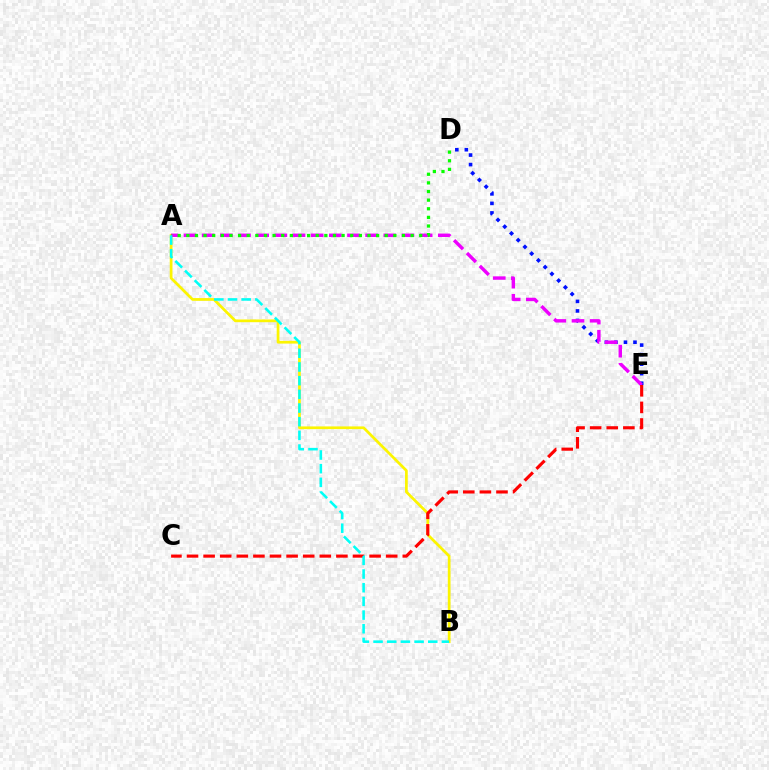{('A', 'B'): [{'color': '#fcf500', 'line_style': 'solid', 'thickness': 1.97}, {'color': '#00fff6', 'line_style': 'dashed', 'thickness': 1.86}], ('D', 'E'): [{'color': '#0010ff', 'line_style': 'dotted', 'thickness': 2.59}], ('A', 'E'): [{'color': '#ee00ff', 'line_style': 'dashed', 'thickness': 2.47}], ('C', 'E'): [{'color': '#ff0000', 'line_style': 'dashed', 'thickness': 2.25}], ('A', 'D'): [{'color': '#08ff00', 'line_style': 'dotted', 'thickness': 2.34}]}